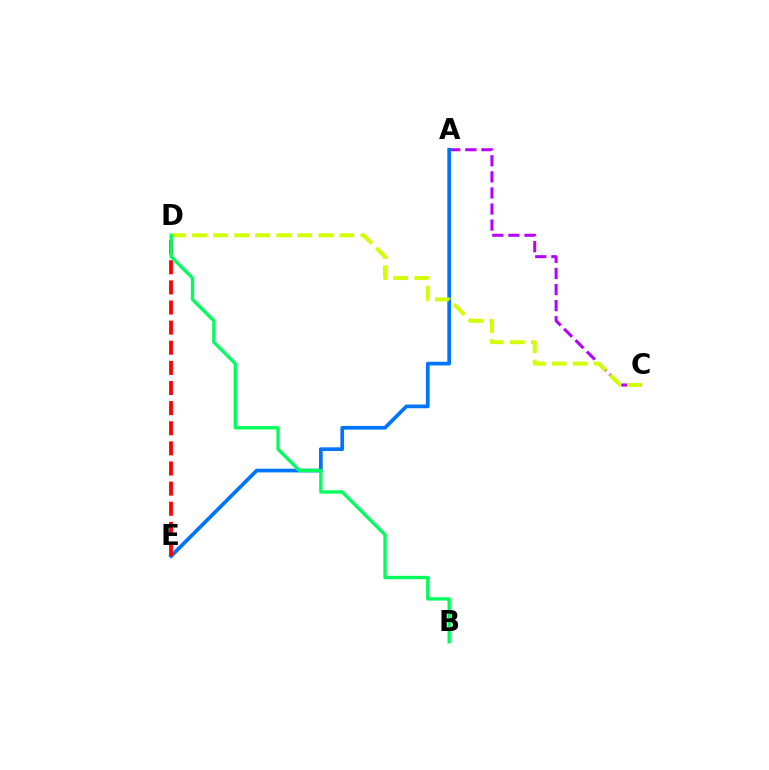{('A', 'C'): [{'color': '#b900ff', 'line_style': 'dashed', 'thickness': 2.18}], ('A', 'E'): [{'color': '#0074ff', 'line_style': 'solid', 'thickness': 2.67}], ('C', 'D'): [{'color': '#d1ff00', 'line_style': 'dashed', 'thickness': 2.86}], ('D', 'E'): [{'color': '#ff0000', 'line_style': 'dashed', 'thickness': 2.73}], ('B', 'D'): [{'color': '#00ff5c', 'line_style': 'solid', 'thickness': 2.42}]}